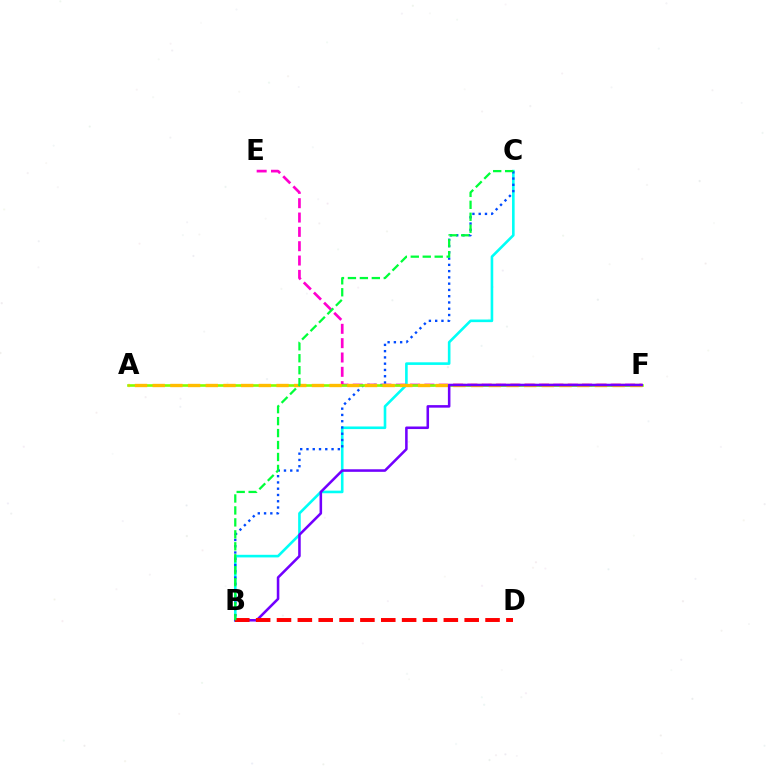{('B', 'C'): [{'color': '#00fff6', 'line_style': 'solid', 'thickness': 1.88}, {'color': '#004bff', 'line_style': 'dotted', 'thickness': 1.7}, {'color': '#00ff39', 'line_style': 'dashed', 'thickness': 1.62}], ('E', 'F'): [{'color': '#ff00cf', 'line_style': 'dashed', 'thickness': 1.95}], ('A', 'F'): [{'color': '#84ff00', 'line_style': 'solid', 'thickness': 1.89}, {'color': '#ffbd00', 'line_style': 'dashed', 'thickness': 2.4}], ('B', 'F'): [{'color': '#7200ff', 'line_style': 'solid', 'thickness': 1.84}], ('B', 'D'): [{'color': '#ff0000', 'line_style': 'dashed', 'thickness': 2.83}]}